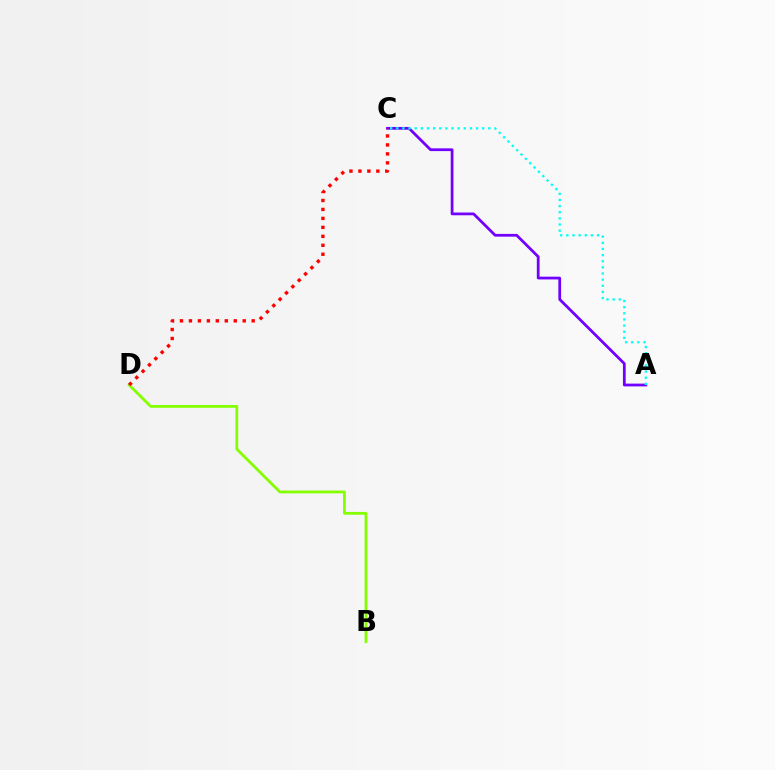{('A', 'C'): [{'color': '#7200ff', 'line_style': 'solid', 'thickness': 1.99}, {'color': '#00fff6', 'line_style': 'dotted', 'thickness': 1.67}], ('B', 'D'): [{'color': '#84ff00', 'line_style': 'solid', 'thickness': 2.01}], ('C', 'D'): [{'color': '#ff0000', 'line_style': 'dotted', 'thickness': 2.44}]}